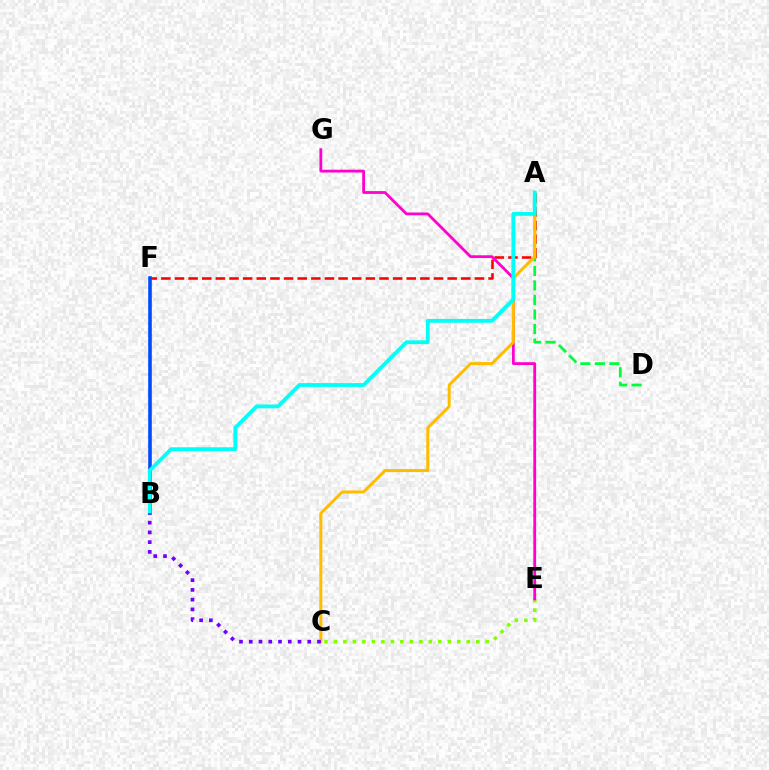{('A', 'F'): [{'color': '#ff0000', 'line_style': 'dashed', 'thickness': 1.85}], ('A', 'D'): [{'color': '#00ff39', 'line_style': 'dashed', 'thickness': 1.97}], ('C', 'E'): [{'color': '#84ff00', 'line_style': 'dotted', 'thickness': 2.58}], ('B', 'F'): [{'color': '#004bff', 'line_style': 'solid', 'thickness': 2.6}], ('E', 'G'): [{'color': '#ff00cf', 'line_style': 'solid', 'thickness': 2.01}], ('A', 'C'): [{'color': '#ffbd00', 'line_style': 'solid', 'thickness': 2.17}], ('A', 'B'): [{'color': '#00fff6', 'line_style': 'solid', 'thickness': 2.75}], ('B', 'C'): [{'color': '#7200ff', 'line_style': 'dotted', 'thickness': 2.65}]}